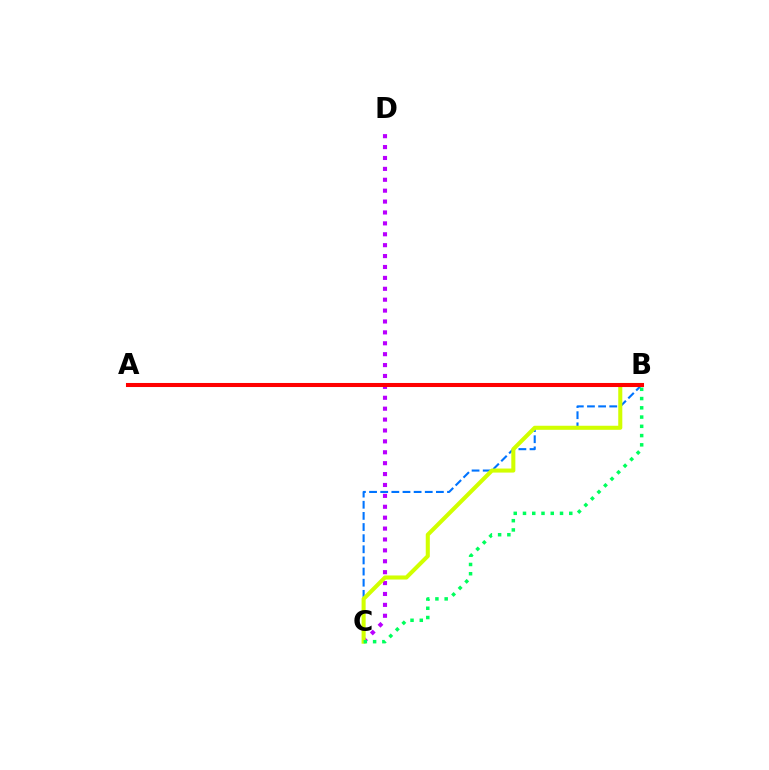{('C', 'D'): [{'color': '#b900ff', 'line_style': 'dotted', 'thickness': 2.96}], ('B', 'C'): [{'color': '#0074ff', 'line_style': 'dashed', 'thickness': 1.51}, {'color': '#d1ff00', 'line_style': 'solid', 'thickness': 2.92}, {'color': '#00ff5c', 'line_style': 'dotted', 'thickness': 2.51}], ('A', 'B'): [{'color': '#ff0000', 'line_style': 'solid', 'thickness': 2.92}]}